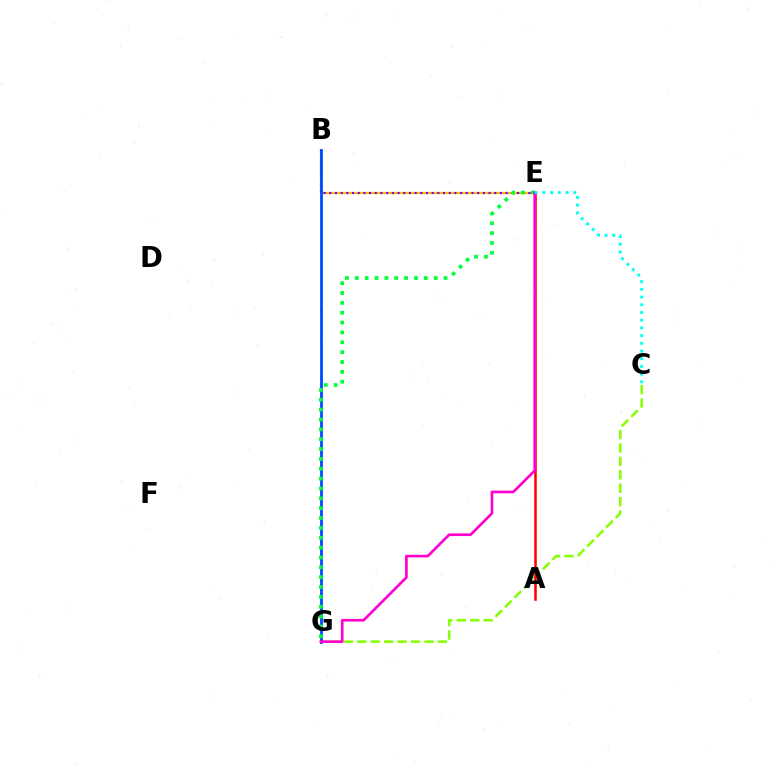{('C', 'G'): [{'color': '#84ff00', 'line_style': 'dashed', 'thickness': 1.82}], ('B', 'E'): [{'color': '#ffbd00', 'line_style': 'solid', 'thickness': 1.6}, {'color': '#7200ff', 'line_style': 'dotted', 'thickness': 1.55}], ('A', 'E'): [{'color': '#ff0000', 'line_style': 'solid', 'thickness': 1.84}], ('B', 'G'): [{'color': '#004bff', 'line_style': 'solid', 'thickness': 2.01}], ('E', 'G'): [{'color': '#00ff39', 'line_style': 'dotted', 'thickness': 2.68}, {'color': '#ff00cf', 'line_style': 'solid', 'thickness': 1.92}], ('C', 'E'): [{'color': '#00fff6', 'line_style': 'dotted', 'thickness': 2.09}]}